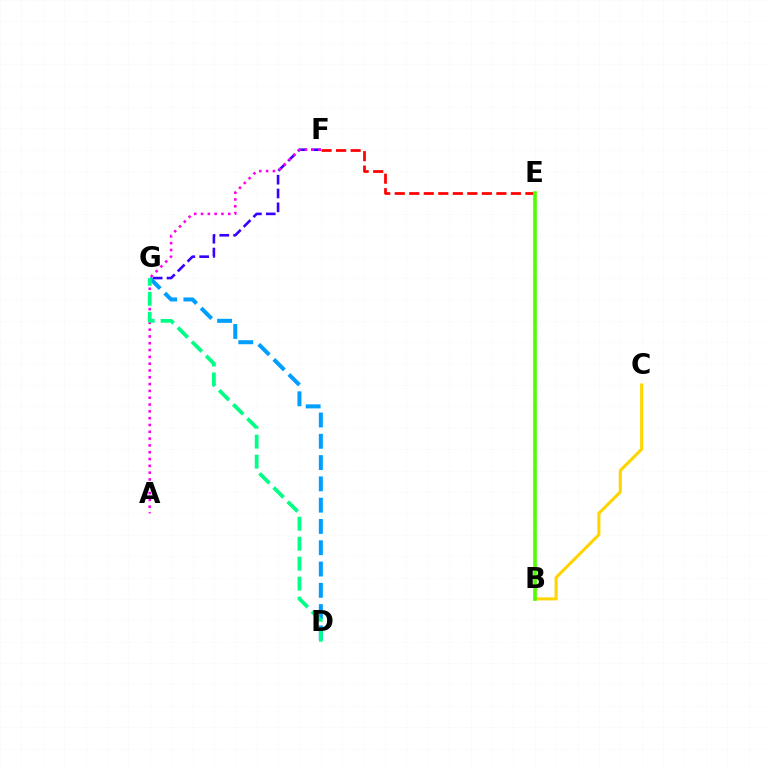{('F', 'G'): [{'color': '#3700ff', 'line_style': 'dashed', 'thickness': 1.88}], ('B', 'C'): [{'color': '#ffd500', 'line_style': 'solid', 'thickness': 2.2}], ('D', 'G'): [{'color': '#009eff', 'line_style': 'dashed', 'thickness': 2.89}, {'color': '#00ff86', 'line_style': 'dashed', 'thickness': 2.71}], ('A', 'F'): [{'color': '#ff00ed', 'line_style': 'dotted', 'thickness': 1.85}], ('E', 'F'): [{'color': '#ff0000', 'line_style': 'dashed', 'thickness': 1.97}], ('B', 'E'): [{'color': '#4fff00', 'line_style': 'solid', 'thickness': 2.61}]}